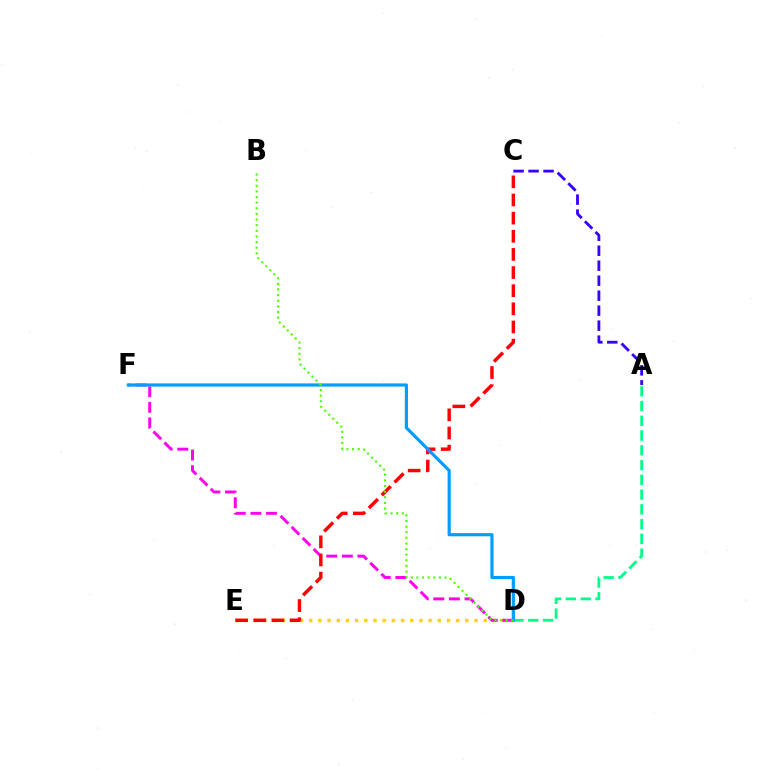{('D', 'E'): [{'color': '#ffd500', 'line_style': 'dotted', 'thickness': 2.5}], ('A', 'C'): [{'color': '#3700ff', 'line_style': 'dashed', 'thickness': 2.04}], ('D', 'F'): [{'color': '#ff00ed', 'line_style': 'dashed', 'thickness': 2.12}, {'color': '#009eff', 'line_style': 'solid', 'thickness': 2.29}], ('A', 'D'): [{'color': '#00ff86', 'line_style': 'dashed', 'thickness': 2.01}], ('C', 'E'): [{'color': '#ff0000', 'line_style': 'dashed', 'thickness': 2.46}], ('B', 'D'): [{'color': '#4fff00', 'line_style': 'dotted', 'thickness': 1.53}]}